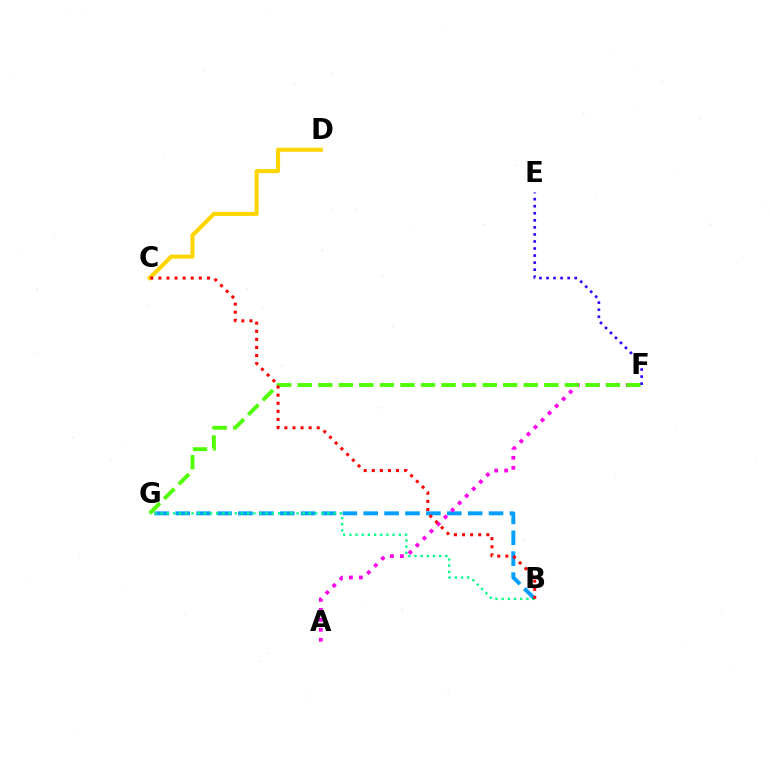{('B', 'G'): [{'color': '#009eff', 'line_style': 'dashed', 'thickness': 2.84}, {'color': '#00ff86', 'line_style': 'dotted', 'thickness': 1.68}], ('C', 'D'): [{'color': '#ffd500', 'line_style': 'solid', 'thickness': 2.94}], ('A', 'F'): [{'color': '#ff00ed', 'line_style': 'dotted', 'thickness': 2.71}], ('F', 'G'): [{'color': '#4fff00', 'line_style': 'dashed', 'thickness': 2.79}], ('E', 'F'): [{'color': '#3700ff', 'line_style': 'dotted', 'thickness': 1.92}], ('B', 'C'): [{'color': '#ff0000', 'line_style': 'dotted', 'thickness': 2.2}]}